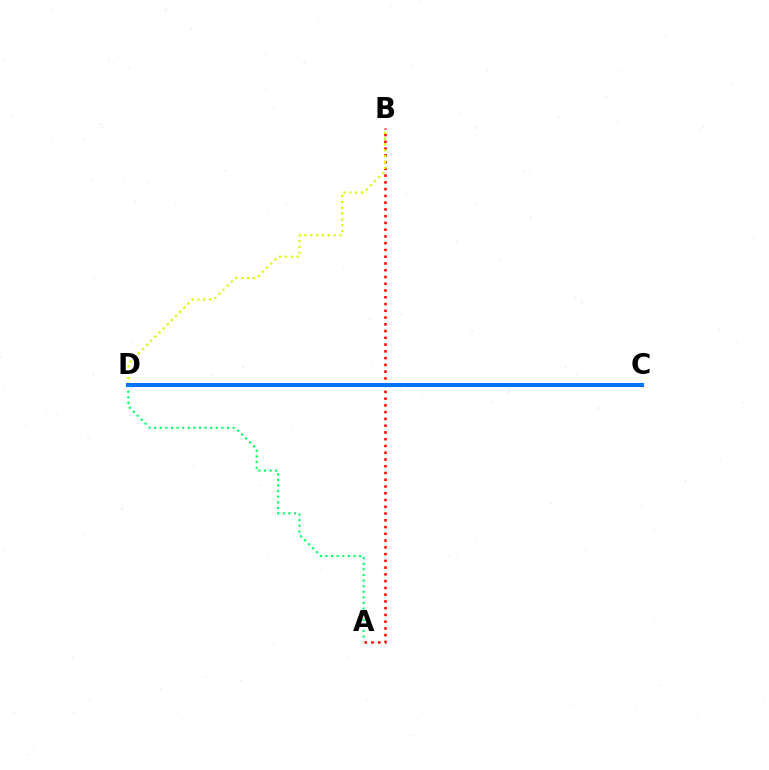{('A', 'D'): [{'color': '#00ff5c', 'line_style': 'dotted', 'thickness': 1.52}], ('A', 'B'): [{'color': '#ff0000', 'line_style': 'dotted', 'thickness': 1.84}], ('B', 'D'): [{'color': '#d1ff00', 'line_style': 'dotted', 'thickness': 1.59}], ('C', 'D'): [{'color': '#b900ff', 'line_style': 'solid', 'thickness': 1.91}, {'color': '#0074ff', 'line_style': 'solid', 'thickness': 2.96}]}